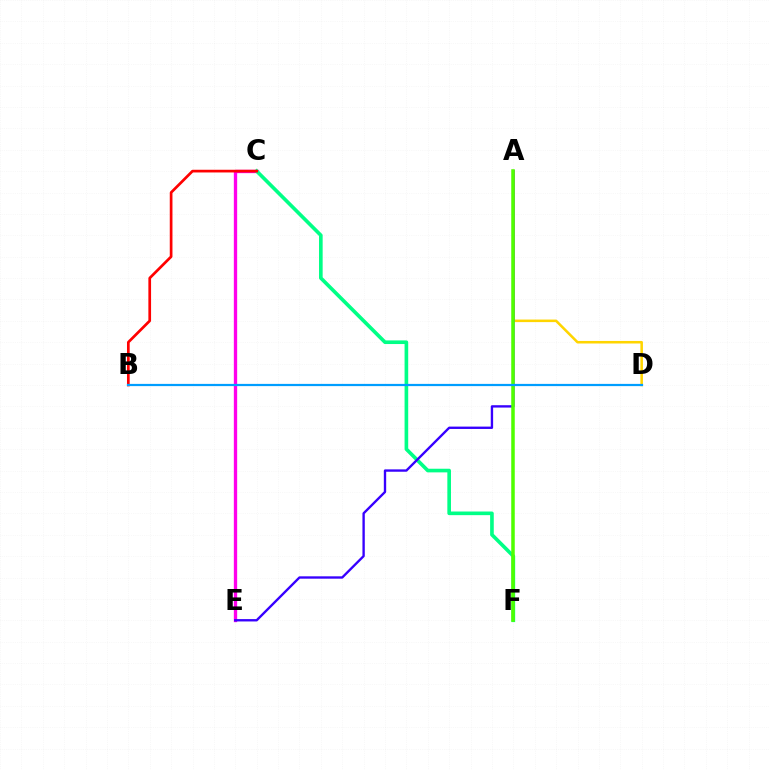{('C', 'E'): [{'color': '#ff00ed', 'line_style': 'solid', 'thickness': 2.39}], ('A', 'D'): [{'color': '#ffd500', 'line_style': 'solid', 'thickness': 1.84}], ('C', 'F'): [{'color': '#00ff86', 'line_style': 'solid', 'thickness': 2.62}], ('B', 'C'): [{'color': '#ff0000', 'line_style': 'solid', 'thickness': 1.94}], ('A', 'E'): [{'color': '#3700ff', 'line_style': 'solid', 'thickness': 1.7}], ('A', 'F'): [{'color': '#4fff00', 'line_style': 'solid', 'thickness': 2.53}], ('B', 'D'): [{'color': '#009eff', 'line_style': 'solid', 'thickness': 1.6}]}